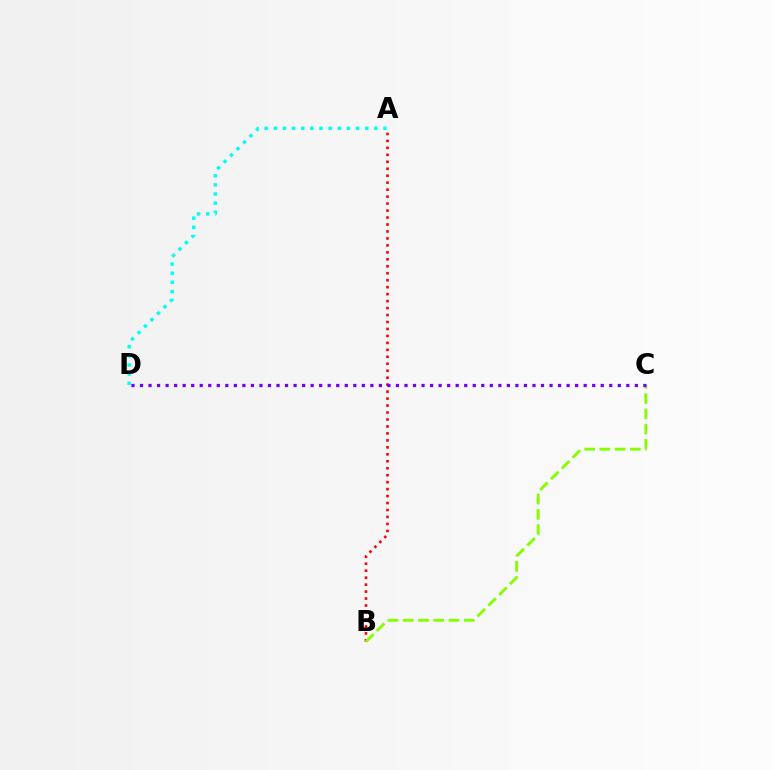{('A', 'B'): [{'color': '#ff0000', 'line_style': 'dotted', 'thickness': 1.89}], ('A', 'D'): [{'color': '#00fff6', 'line_style': 'dotted', 'thickness': 2.48}], ('B', 'C'): [{'color': '#84ff00', 'line_style': 'dashed', 'thickness': 2.07}], ('C', 'D'): [{'color': '#7200ff', 'line_style': 'dotted', 'thickness': 2.32}]}